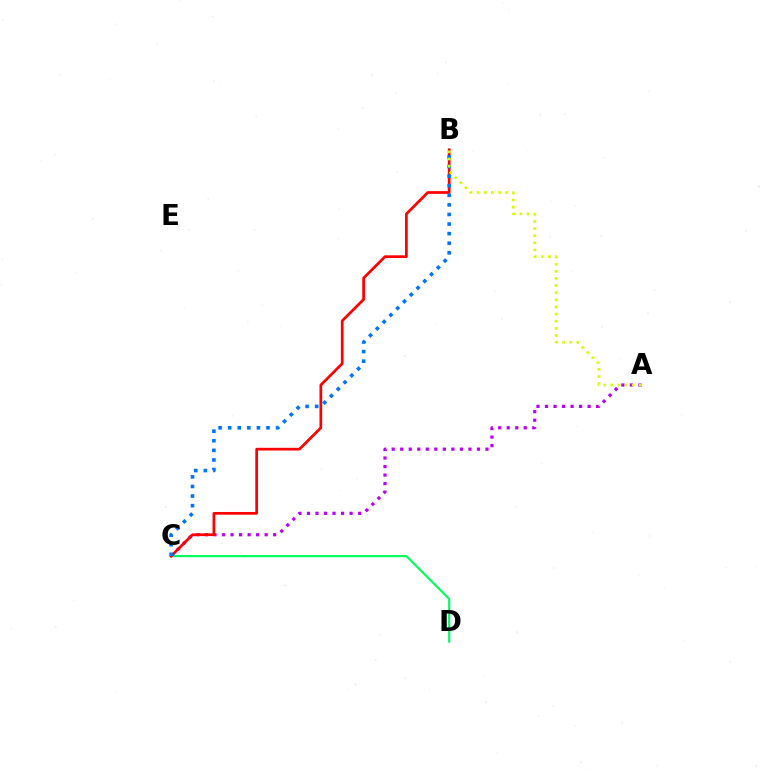{('C', 'D'): [{'color': '#00ff5c', 'line_style': 'solid', 'thickness': 1.54}], ('A', 'C'): [{'color': '#b900ff', 'line_style': 'dotted', 'thickness': 2.32}], ('B', 'C'): [{'color': '#ff0000', 'line_style': 'solid', 'thickness': 1.96}, {'color': '#0074ff', 'line_style': 'dotted', 'thickness': 2.6}], ('A', 'B'): [{'color': '#d1ff00', 'line_style': 'dotted', 'thickness': 1.94}]}